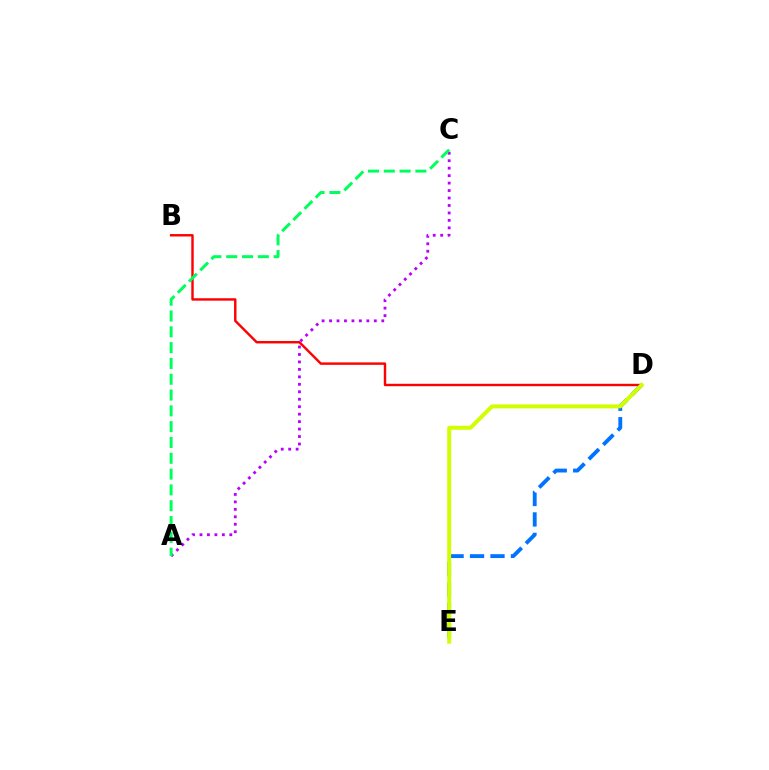{('B', 'D'): [{'color': '#ff0000', 'line_style': 'solid', 'thickness': 1.74}], ('D', 'E'): [{'color': '#0074ff', 'line_style': 'dashed', 'thickness': 2.78}, {'color': '#d1ff00', 'line_style': 'solid', 'thickness': 2.87}], ('A', 'C'): [{'color': '#b900ff', 'line_style': 'dotted', 'thickness': 2.03}, {'color': '#00ff5c', 'line_style': 'dashed', 'thickness': 2.15}]}